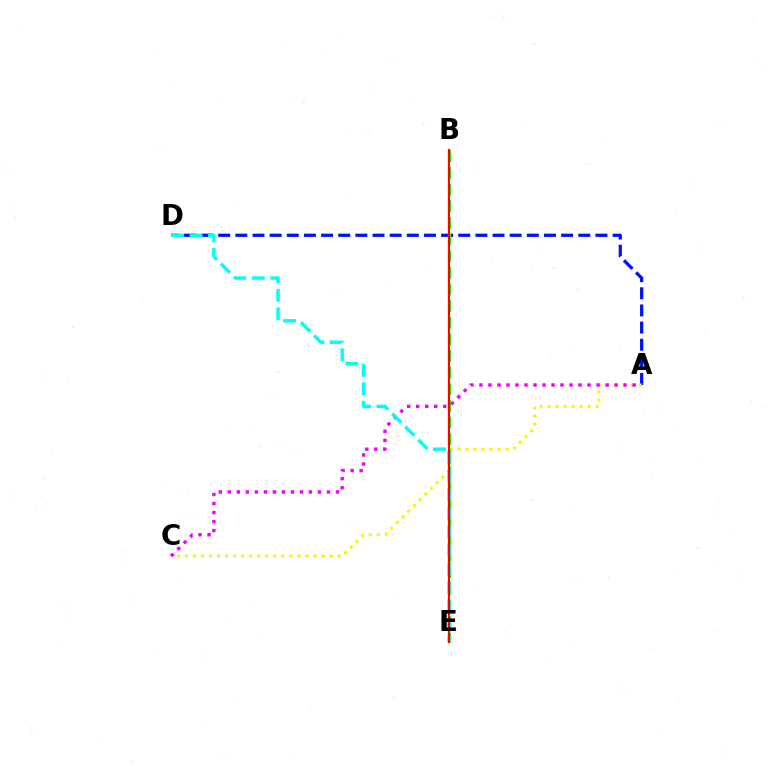{('A', 'D'): [{'color': '#0010ff', 'line_style': 'dashed', 'thickness': 2.33}], ('A', 'C'): [{'color': '#fcf500', 'line_style': 'dotted', 'thickness': 2.18}, {'color': '#ee00ff', 'line_style': 'dotted', 'thickness': 2.45}], ('B', 'E'): [{'color': '#08ff00', 'line_style': 'dashed', 'thickness': 2.26}, {'color': '#ff0000', 'line_style': 'solid', 'thickness': 1.58}], ('D', 'E'): [{'color': '#00fff6', 'line_style': 'dashed', 'thickness': 2.51}]}